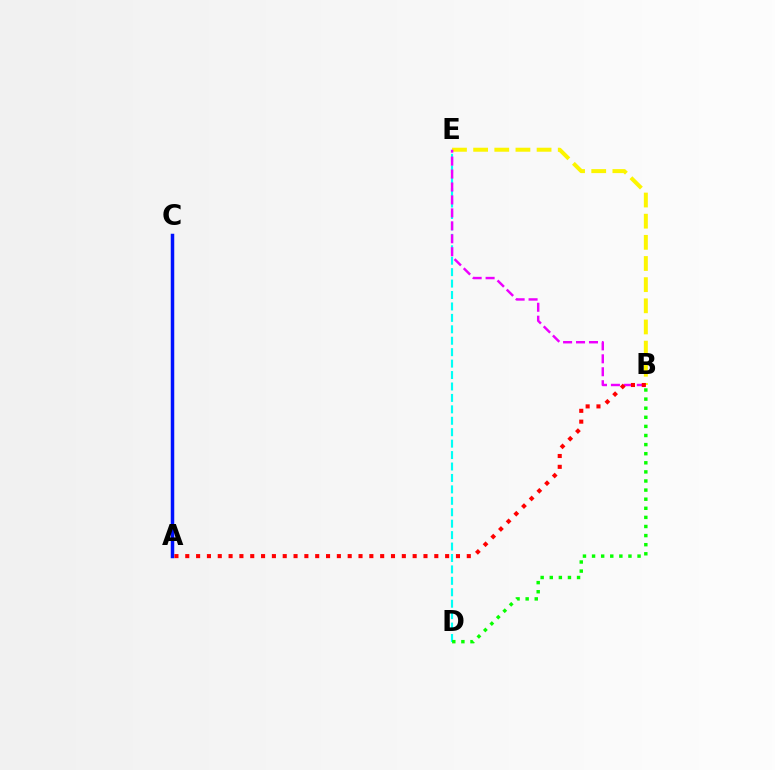{('B', 'E'): [{'color': '#fcf500', 'line_style': 'dashed', 'thickness': 2.87}, {'color': '#ee00ff', 'line_style': 'dashed', 'thickness': 1.76}], ('A', 'C'): [{'color': '#0010ff', 'line_style': 'solid', 'thickness': 2.51}], ('D', 'E'): [{'color': '#00fff6', 'line_style': 'dashed', 'thickness': 1.55}], ('B', 'D'): [{'color': '#08ff00', 'line_style': 'dotted', 'thickness': 2.47}], ('A', 'B'): [{'color': '#ff0000', 'line_style': 'dotted', 'thickness': 2.94}]}